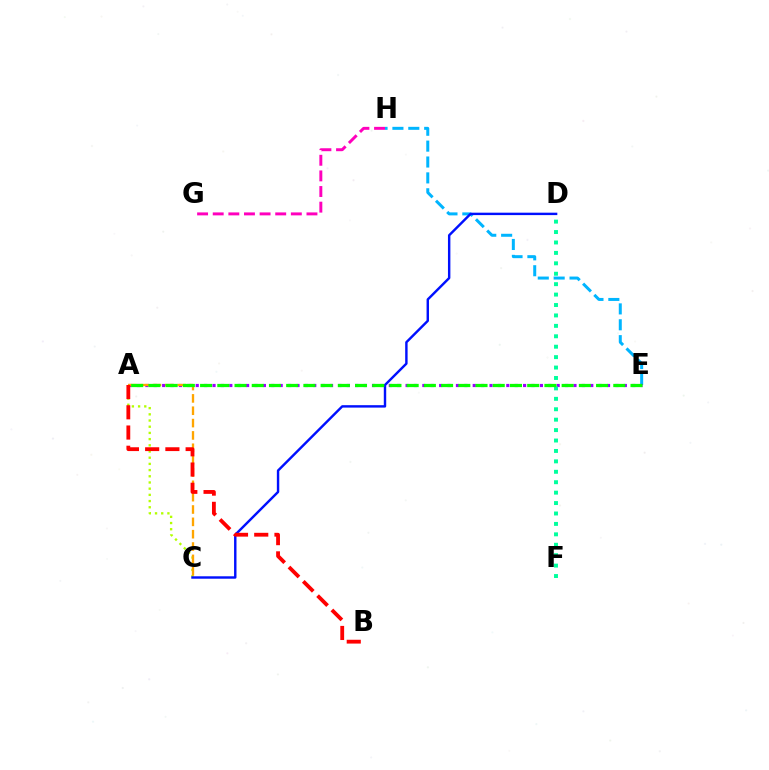{('E', 'H'): [{'color': '#00b5ff', 'line_style': 'dashed', 'thickness': 2.16}], ('A', 'C'): [{'color': '#b3ff00', 'line_style': 'dotted', 'thickness': 1.68}, {'color': '#ffa500', 'line_style': 'dashed', 'thickness': 1.68}], ('A', 'E'): [{'color': '#9b00ff', 'line_style': 'dotted', 'thickness': 2.28}, {'color': '#08ff00', 'line_style': 'dashed', 'thickness': 2.34}], ('D', 'F'): [{'color': '#00ff9d', 'line_style': 'dotted', 'thickness': 2.83}], ('C', 'D'): [{'color': '#0010ff', 'line_style': 'solid', 'thickness': 1.74}], ('A', 'B'): [{'color': '#ff0000', 'line_style': 'dashed', 'thickness': 2.75}], ('G', 'H'): [{'color': '#ff00bd', 'line_style': 'dashed', 'thickness': 2.12}]}